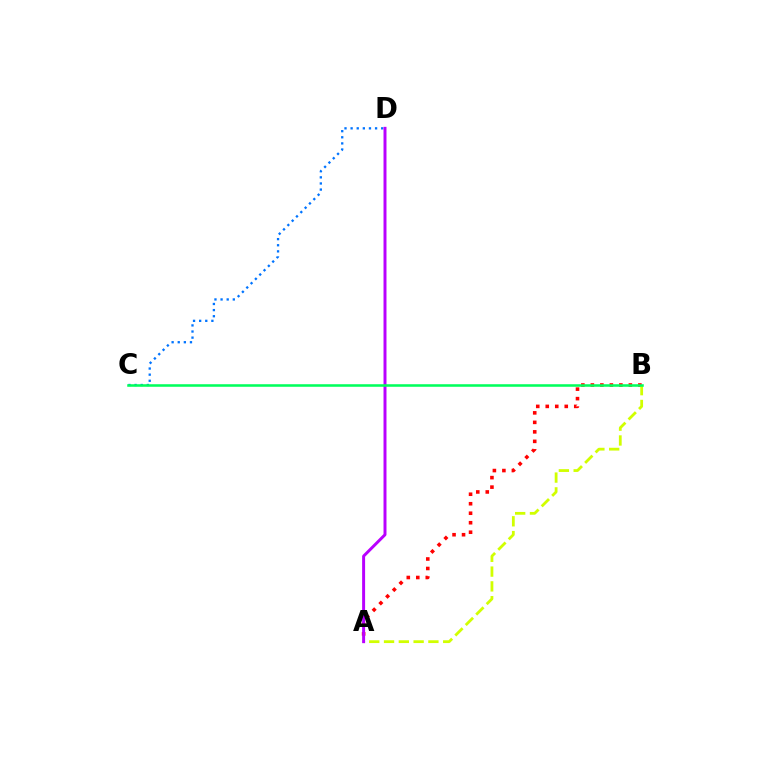{('C', 'D'): [{'color': '#0074ff', 'line_style': 'dotted', 'thickness': 1.66}], ('A', 'B'): [{'color': '#ff0000', 'line_style': 'dotted', 'thickness': 2.58}, {'color': '#d1ff00', 'line_style': 'dashed', 'thickness': 2.01}], ('A', 'D'): [{'color': '#b900ff', 'line_style': 'solid', 'thickness': 2.14}], ('B', 'C'): [{'color': '#00ff5c', 'line_style': 'solid', 'thickness': 1.83}]}